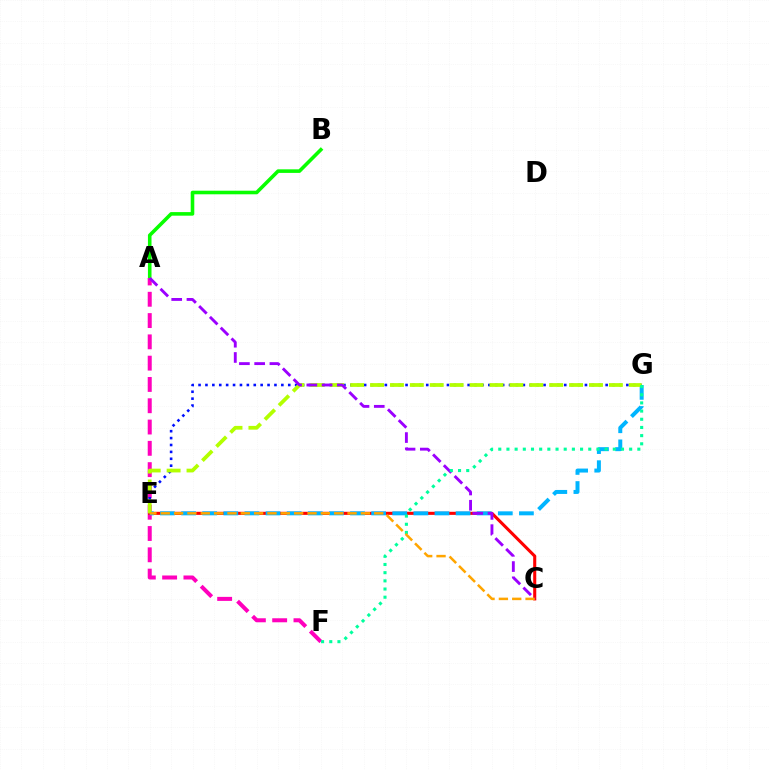{('A', 'B'): [{'color': '#08ff00', 'line_style': 'solid', 'thickness': 2.58}], ('A', 'F'): [{'color': '#ff00bd', 'line_style': 'dashed', 'thickness': 2.89}], ('E', 'G'): [{'color': '#0010ff', 'line_style': 'dotted', 'thickness': 1.87}, {'color': '#00b5ff', 'line_style': 'dashed', 'thickness': 2.87}, {'color': '#b3ff00', 'line_style': 'dashed', 'thickness': 2.7}], ('C', 'E'): [{'color': '#ff0000', 'line_style': 'solid', 'thickness': 2.22}, {'color': '#ffa500', 'line_style': 'dashed', 'thickness': 1.81}], ('A', 'C'): [{'color': '#9b00ff', 'line_style': 'dashed', 'thickness': 2.07}], ('F', 'G'): [{'color': '#00ff9d', 'line_style': 'dotted', 'thickness': 2.22}]}